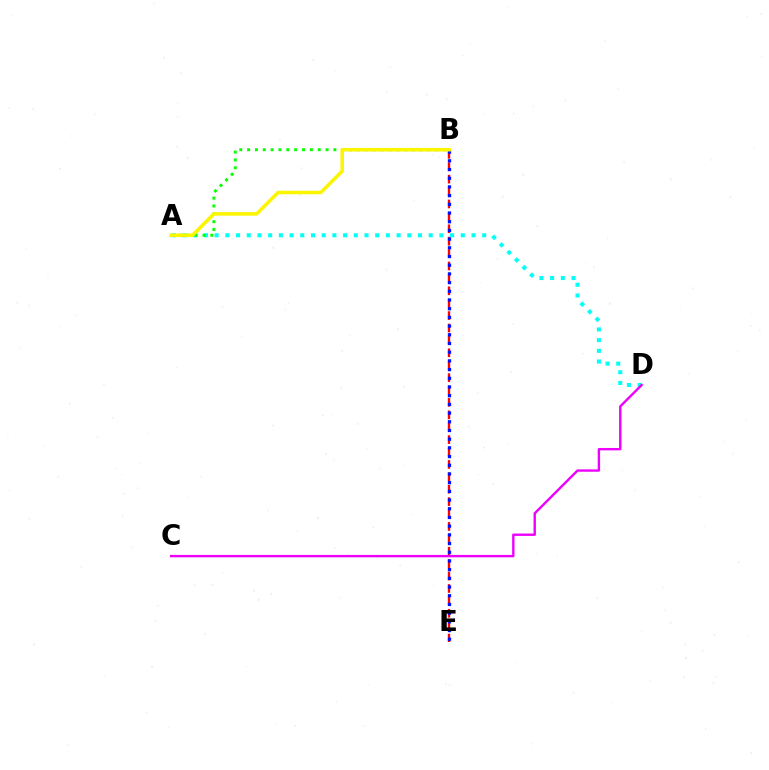{('B', 'E'): [{'color': '#ff0000', 'line_style': 'dashed', 'thickness': 1.69}, {'color': '#0010ff', 'line_style': 'dotted', 'thickness': 2.36}], ('A', 'D'): [{'color': '#00fff6', 'line_style': 'dotted', 'thickness': 2.91}], ('A', 'B'): [{'color': '#08ff00', 'line_style': 'dotted', 'thickness': 2.13}, {'color': '#fcf500', 'line_style': 'solid', 'thickness': 2.55}], ('C', 'D'): [{'color': '#ee00ff', 'line_style': 'solid', 'thickness': 1.72}]}